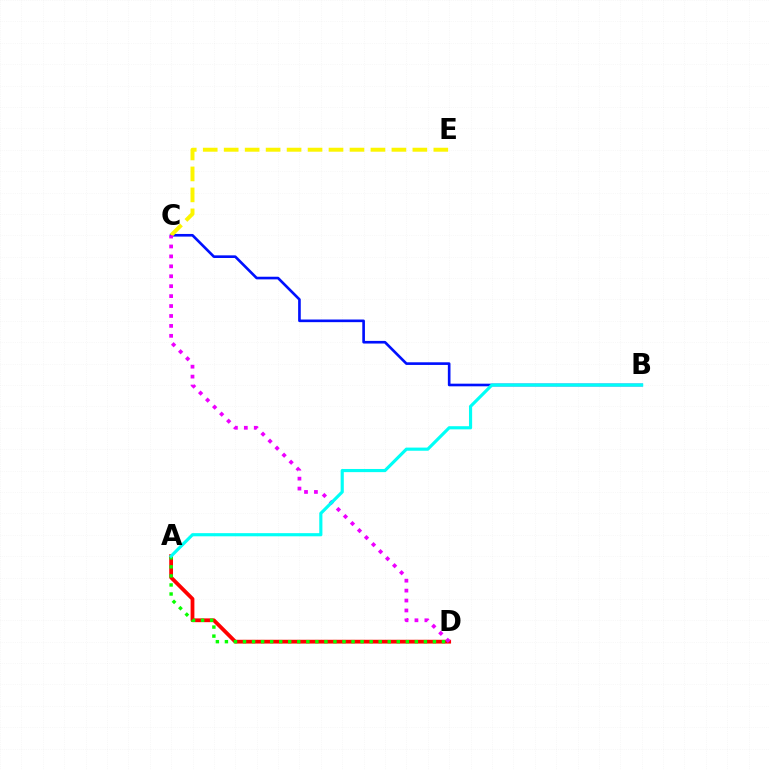{('B', 'C'): [{'color': '#0010ff', 'line_style': 'solid', 'thickness': 1.9}], ('A', 'D'): [{'color': '#ff0000', 'line_style': 'solid', 'thickness': 2.73}, {'color': '#08ff00', 'line_style': 'dotted', 'thickness': 2.46}], ('C', 'E'): [{'color': '#fcf500', 'line_style': 'dashed', 'thickness': 2.85}], ('C', 'D'): [{'color': '#ee00ff', 'line_style': 'dotted', 'thickness': 2.7}], ('A', 'B'): [{'color': '#00fff6', 'line_style': 'solid', 'thickness': 2.27}]}